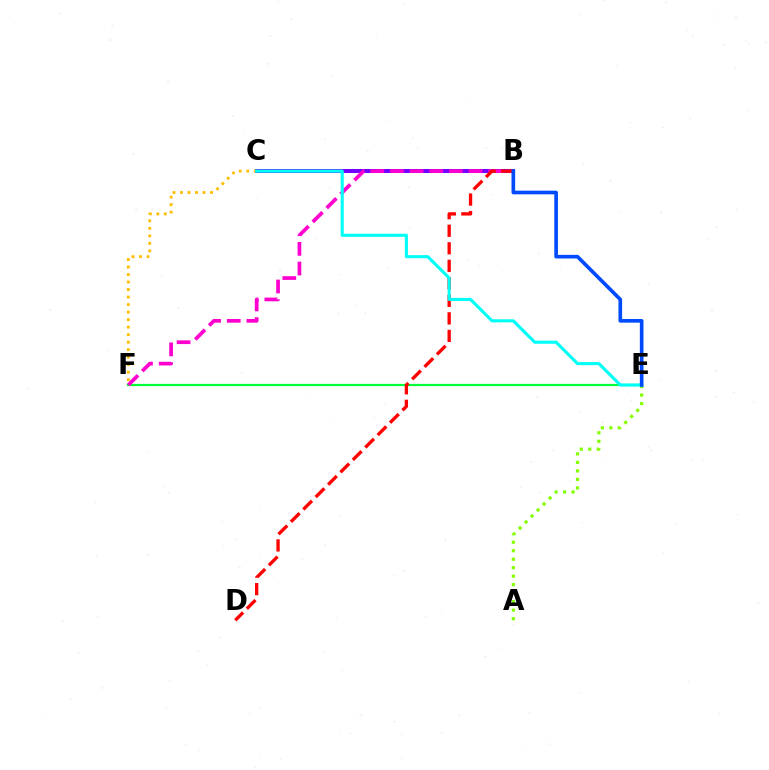{('E', 'F'): [{'color': '#00ff39', 'line_style': 'solid', 'thickness': 1.6}], ('B', 'C'): [{'color': '#7200ff', 'line_style': 'solid', 'thickness': 2.88}], ('A', 'E'): [{'color': '#84ff00', 'line_style': 'dotted', 'thickness': 2.31}], ('B', 'F'): [{'color': '#ff00cf', 'line_style': 'dashed', 'thickness': 2.67}], ('B', 'D'): [{'color': '#ff0000', 'line_style': 'dashed', 'thickness': 2.38}], ('C', 'F'): [{'color': '#ffbd00', 'line_style': 'dotted', 'thickness': 2.04}], ('C', 'E'): [{'color': '#00fff6', 'line_style': 'solid', 'thickness': 2.22}], ('B', 'E'): [{'color': '#004bff', 'line_style': 'solid', 'thickness': 2.63}]}